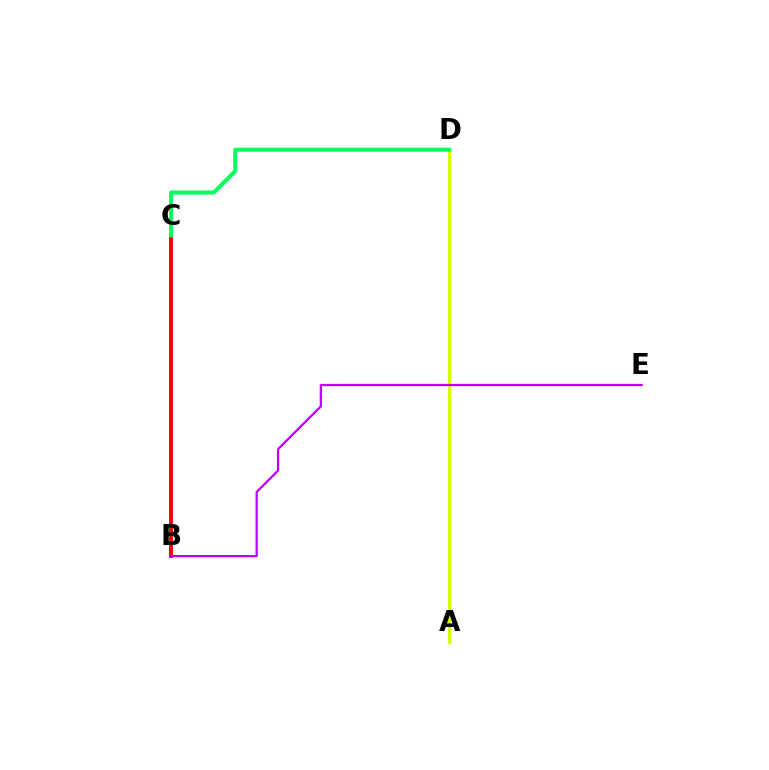{('B', 'C'): [{'color': '#0074ff', 'line_style': 'dotted', 'thickness': 2.64}, {'color': '#ff0000', 'line_style': 'solid', 'thickness': 2.83}], ('A', 'D'): [{'color': '#d1ff00', 'line_style': 'solid', 'thickness': 2.27}], ('C', 'D'): [{'color': '#00ff5c', 'line_style': 'solid', 'thickness': 2.88}], ('B', 'E'): [{'color': '#b900ff', 'line_style': 'solid', 'thickness': 1.6}]}